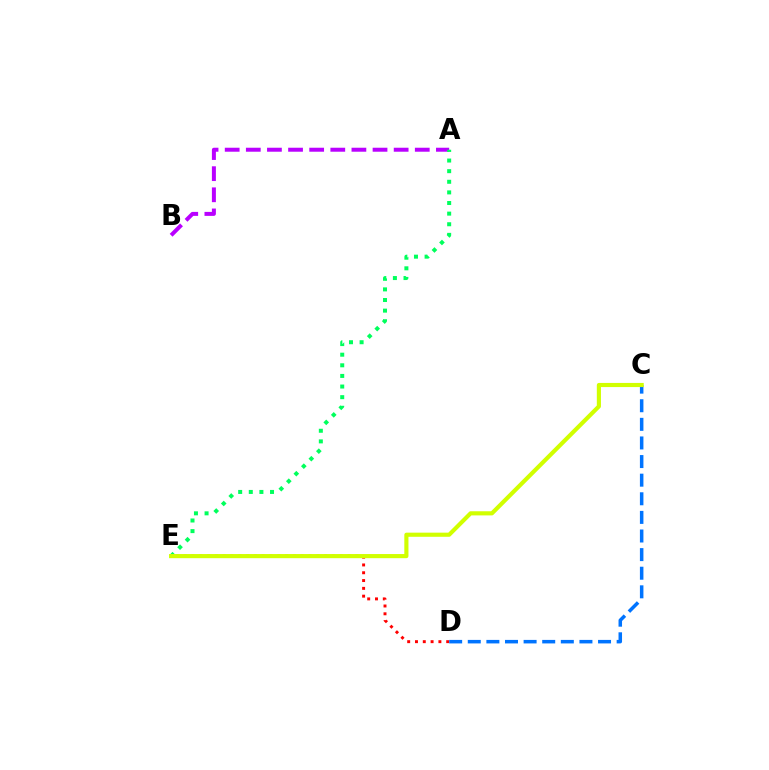{('A', 'B'): [{'color': '#b900ff', 'line_style': 'dashed', 'thickness': 2.87}], ('D', 'E'): [{'color': '#ff0000', 'line_style': 'dotted', 'thickness': 2.12}], ('A', 'E'): [{'color': '#00ff5c', 'line_style': 'dotted', 'thickness': 2.88}], ('C', 'D'): [{'color': '#0074ff', 'line_style': 'dashed', 'thickness': 2.53}], ('C', 'E'): [{'color': '#d1ff00', 'line_style': 'solid', 'thickness': 2.98}]}